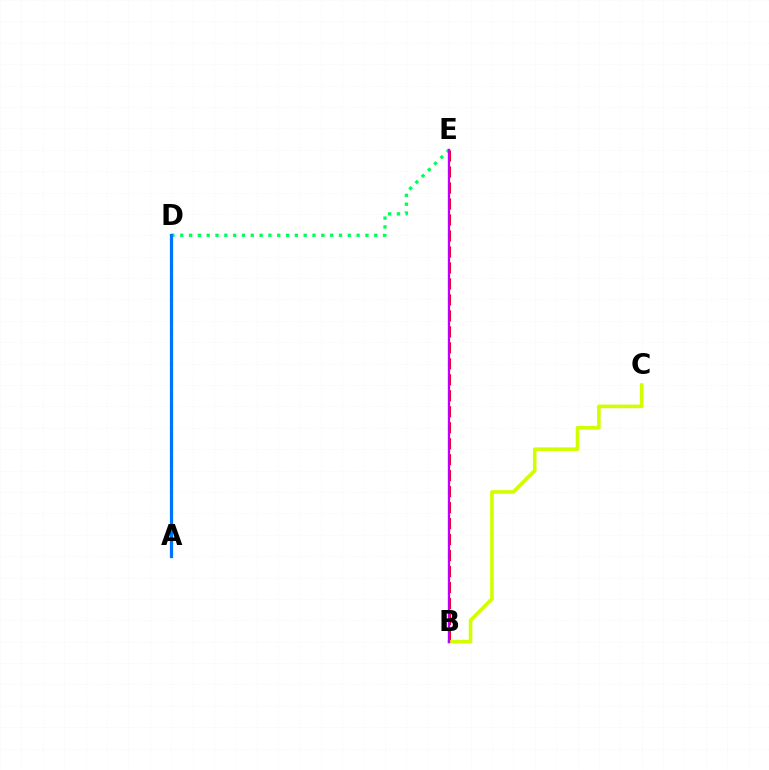{('D', 'E'): [{'color': '#00ff5c', 'line_style': 'dotted', 'thickness': 2.4}], ('B', 'E'): [{'color': '#ff0000', 'line_style': 'dashed', 'thickness': 2.17}, {'color': '#b900ff', 'line_style': 'solid', 'thickness': 1.68}], ('B', 'C'): [{'color': '#d1ff00', 'line_style': 'solid', 'thickness': 2.59}], ('A', 'D'): [{'color': '#0074ff', 'line_style': 'solid', 'thickness': 2.33}]}